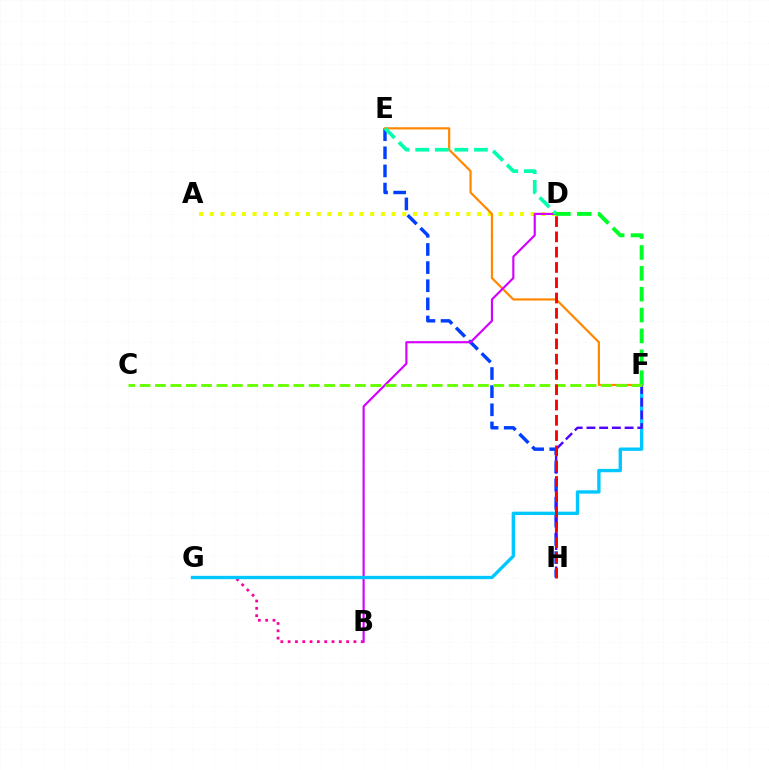{('A', 'D'): [{'color': '#eeff00', 'line_style': 'dotted', 'thickness': 2.91}], ('E', 'H'): [{'color': '#003fff', 'line_style': 'dashed', 'thickness': 2.46}], ('B', 'G'): [{'color': '#ff00a0', 'line_style': 'dotted', 'thickness': 1.99}], ('E', 'F'): [{'color': '#ff8800', 'line_style': 'solid', 'thickness': 1.59}], ('B', 'D'): [{'color': '#d600ff', 'line_style': 'solid', 'thickness': 1.55}], ('F', 'G'): [{'color': '#00c7ff', 'line_style': 'solid', 'thickness': 2.41}], ('D', 'E'): [{'color': '#00ffaf', 'line_style': 'dashed', 'thickness': 2.66}], ('F', 'H'): [{'color': '#4f00ff', 'line_style': 'dashed', 'thickness': 1.73}], ('D', 'F'): [{'color': '#00ff27', 'line_style': 'dashed', 'thickness': 2.83}], ('C', 'F'): [{'color': '#66ff00', 'line_style': 'dashed', 'thickness': 2.09}], ('D', 'H'): [{'color': '#ff0000', 'line_style': 'dashed', 'thickness': 2.08}]}